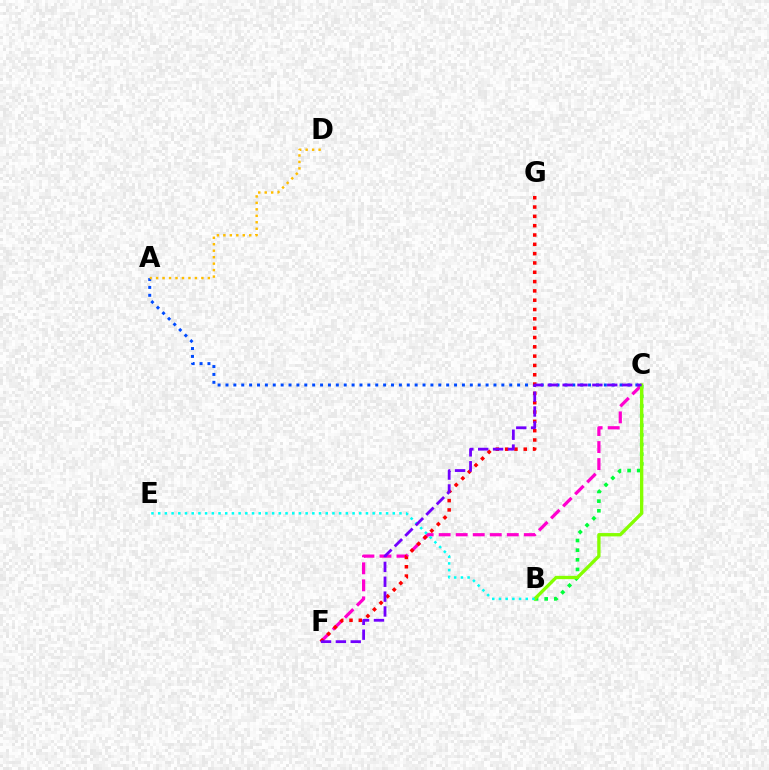{('C', 'F'): [{'color': '#ff00cf', 'line_style': 'dashed', 'thickness': 2.31}, {'color': '#7200ff', 'line_style': 'dashed', 'thickness': 2.02}], ('B', 'C'): [{'color': '#00ff39', 'line_style': 'dotted', 'thickness': 2.62}, {'color': '#84ff00', 'line_style': 'solid', 'thickness': 2.39}], ('A', 'C'): [{'color': '#004bff', 'line_style': 'dotted', 'thickness': 2.14}], ('F', 'G'): [{'color': '#ff0000', 'line_style': 'dotted', 'thickness': 2.53}], ('B', 'E'): [{'color': '#00fff6', 'line_style': 'dotted', 'thickness': 1.82}], ('A', 'D'): [{'color': '#ffbd00', 'line_style': 'dotted', 'thickness': 1.76}]}